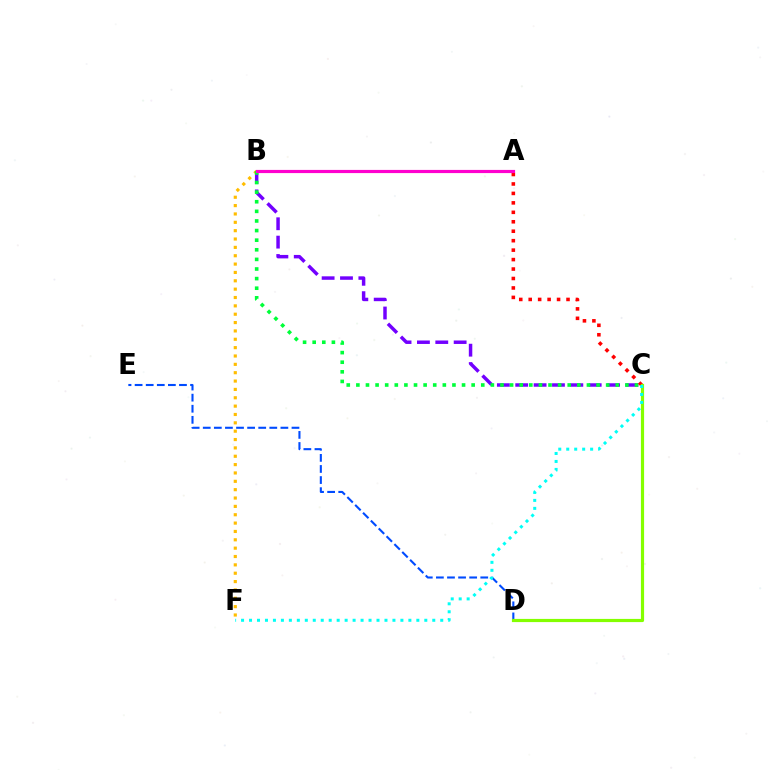{('D', 'E'): [{'color': '#004bff', 'line_style': 'dashed', 'thickness': 1.51}], ('B', 'C'): [{'color': '#7200ff', 'line_style': 'dashed', 'thickness': 2.5}, {'color': '#00ff39', 'line_style': 'dotted', 'thickness': 2.61}], ('B', 'F'): [{'color': '#ffbd00', 'line_style': 'dotted', 'thickness': 2.27}], ('A', 'C'): [{'color': '#ff0000', 'line_style': 'dotted', 'thickness': 2.57}], ('C', 'D'): [{'color': '#84ff00', 'line_style': 'solid', 'thickness': 2.29}], ('C', 'F'): [{'color': '#00fff6', 'line_style': 'dotted', 'thickness': 2.16}], ('A', 'B'): [{'color': '#ff00cf', 'line_style': 'solid', 'thickness': 2.28}]}